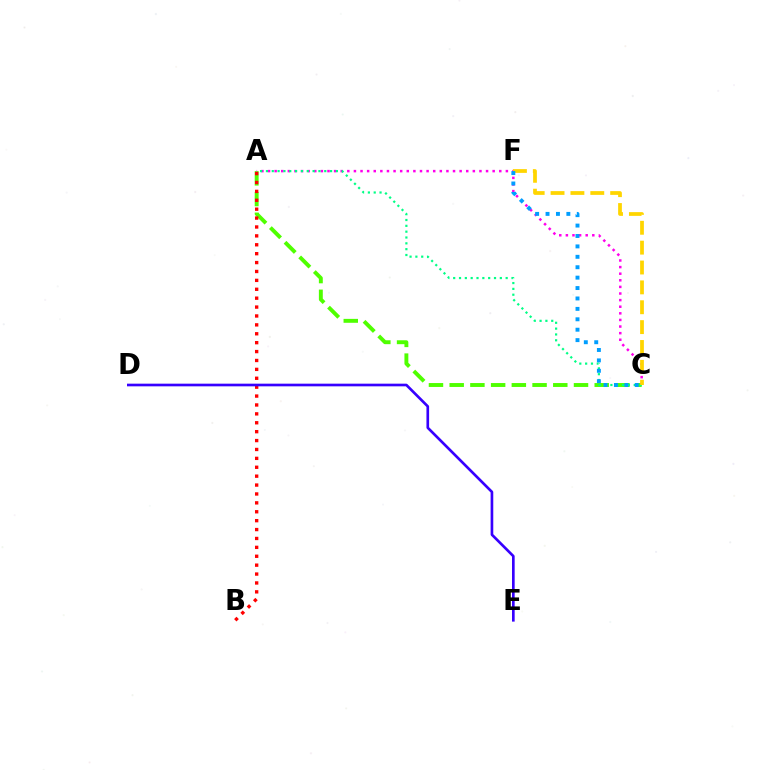{('A', 'C'): [{'color': '#4fff00', 'line_style': 'dashed', 'thickness': 2.81}, {'color': '#ff00ed', 'line_style': 'dotted', 'thickness': 1.8}, {'color': '#00ff86', 'line_style': 'dotted', 'thickness': 1.58}], ('A', 'B'): [{'color': '#ff0000', 'line_style': 'dotted', 'thickness': 2.42}], ('D', 'E'): [{'color': '#3700ff', 'line_style': 'solid', 'thickness': 1.92}], ('C', 'F'): [{'color': '#ffd500', 'line_style': 'dashed', 'thickness': 2.7}, {'color': '#009eff', 'line_style': 'dotted', 'thickness': 2.83}]}